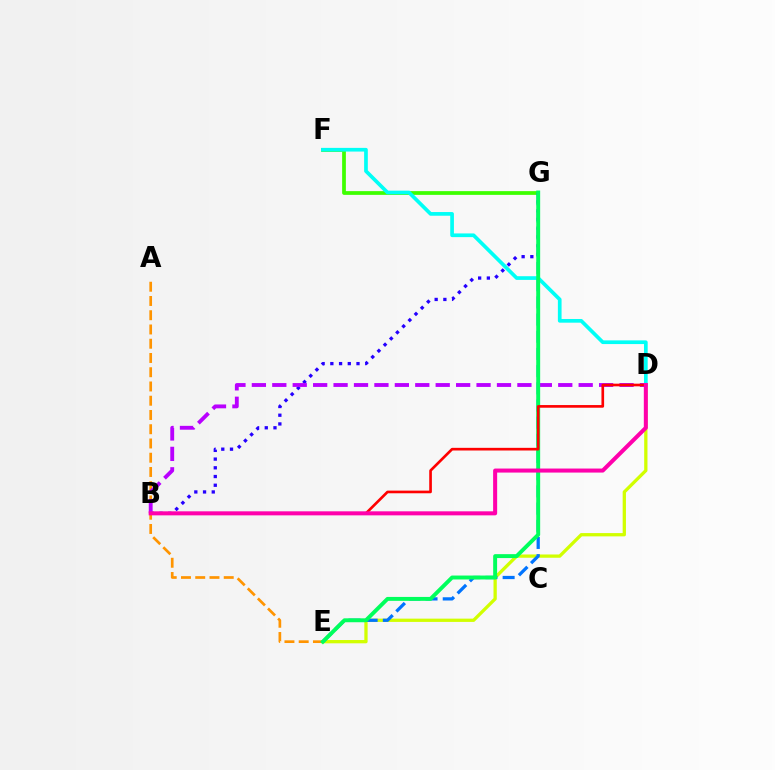{('F', 'G'): [{'color': '#3dff00', 'line_style': 'solid', 'thickness': 2.69}], ('B', 'G'): [{'color': '#2500ff', 'line_style': 'dotted', 'thickness': 2.37}], ('D', 'E'): [{'color': '#d1ff00', 'line_style': 'solid', 'thickness': 2.36}], ('A', 'E'): [{'color': '#ff9400', 'line_style': 'dashed', 'thickness': 1.94}], ('D', 'F'): [{'color': '#00fff6', 'line_style': 'solid', 'thickness': 2.66}], ('E', 'G'): [{'color': '#0074ff', 'line_style': 'dashed', 'thickness': 2.33}, {'color': '#00ff5c', 'line_style': 'solid', 'thickness': 2.82}], ('B', 'D'): [{'color': '#b900ff', 'line_style': 'dashed', 'thickness': 2.77}, {'color': '#ff0000', 'line_style': 'solid', 'thickness': 1.91}, {'color': '#ff00ac', 'line_style': 'solid', 'thickness': 2.9}]}